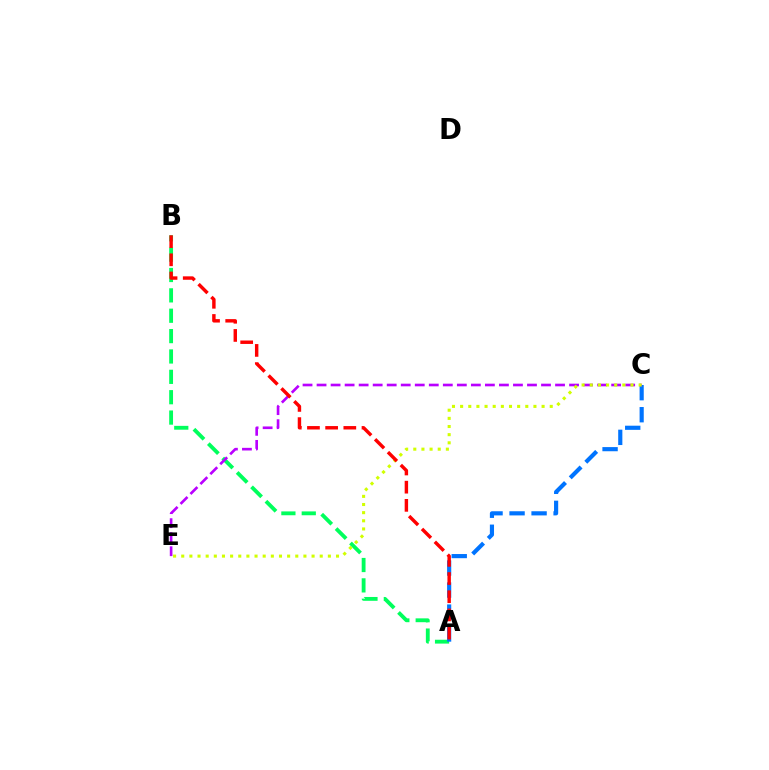{('A', 'B'): [{'color': '#00ff5c', 'line_style': 'dashed', 'thickness': 2.77}, {'color': '#ff0000', 'line_style': 'dashed', 'thickness': 2.47}], ('A', 'C'): [{'color': '#0074ff', 'line_style': 'dashed', 'thickness': 2.99}], ('C', 'E'): [{'color': '#b900ff', 'line_style': 'dashed', 'thickness': 1.91}, {'color': '#d1ff00', 'line_style': 'dotted', 'thickness': 2.21}]}